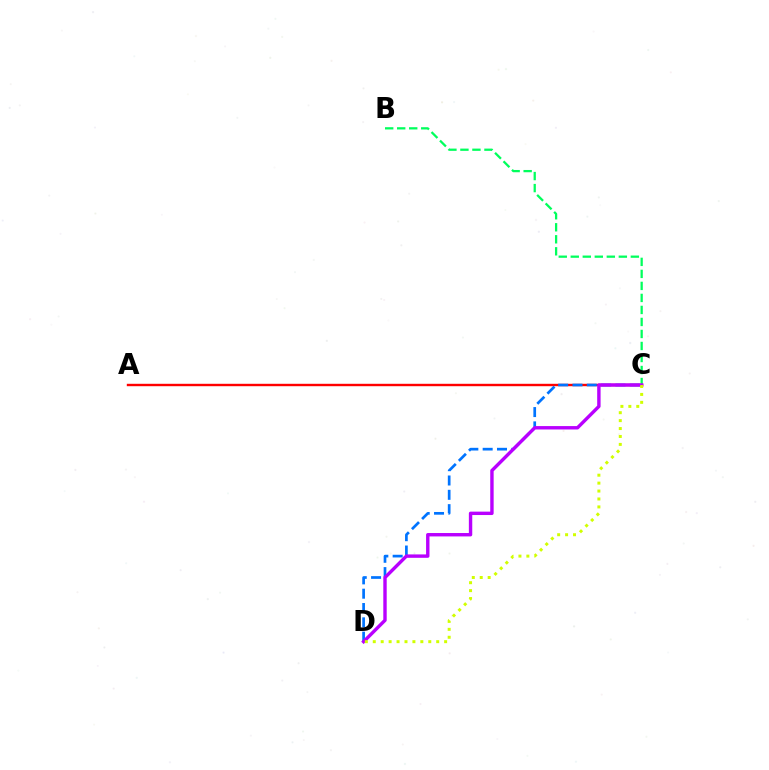{('A', 'C'): [{'color': '#ff0000', 'line_style': 'solid', 'thickness': 1.73}], ('C', 'D'): [{'color': '#0074ff', 'line_style': 'dashed', 'thickness': 1.95}, {'color': '#b900ff', 'line_style': 'solid', 'thickness': 2.45}, {'color': '#d1ff00', 'line_style': 'dotted', 'thickness': 2.15}], ('B', 'C'): [{'color': '#00ff5c', 'line_style': 'dashed', 'thickness': 1.63}]}